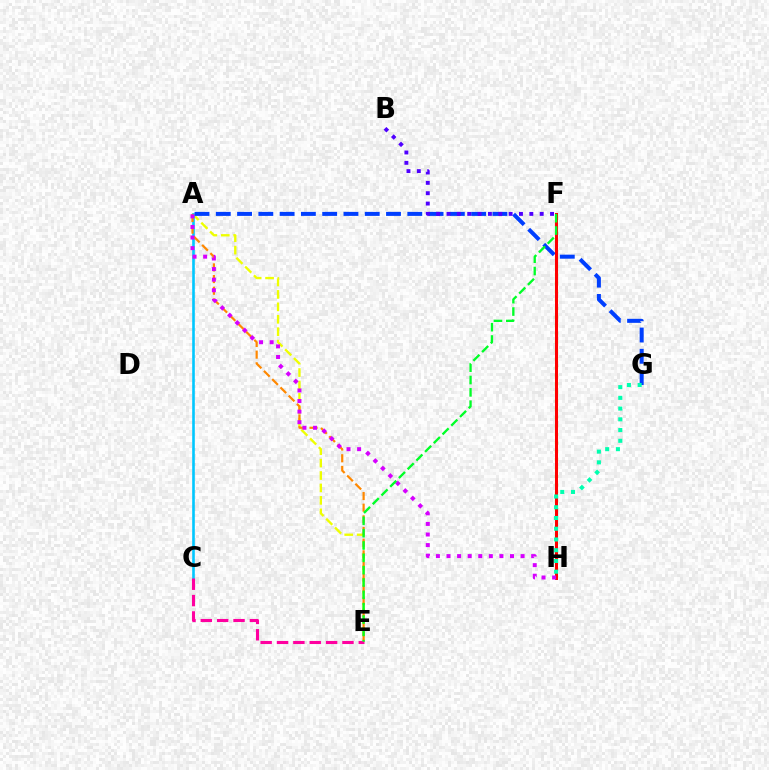{('A', 'E'): [{'color': '#eeff00', 'line_style': 'dashed', 'thickness': 1.69}, {'color': '#ff8800', 'line_style': 'dashed', 'thickness': 1.58}], ('A', 'C'): [{'color': '#00c7ff', 'line_style': 'solid', 'thickness': 1.88}], ('A', 'G'): [{'color': '#003fff', 'line_style': 'dashed', 'thickness': 2.89}], ('B', 'F'): [{'color': '#4f00ff', 'line_style': 'dotted', 'thickness': 2.81}], ('F', 'H'): [{'color': '#66ff00', 'line_style': 'dotted', 'thickness': 2.28}, {'color': '#ff0000', 'line_style': 'solid', 'thickness': 2.17}], ('C', 'E'): [{'color': '#ff00a0', 'line_style': 'dashed', 'thickness': 2.22}], ('G', 'H'): [{'color': '#00ffaf', 'line_style': 'dotted', 'thickness': 2.92}], ('A', 'H'): [{'color': '#d600ff', 'line_style': 'dotted', 'thickness': 2.88}], ('E', 'F'): [{'color': '#00ff27', 'line_style': 'dashed', 'thickness': 1.68}]}